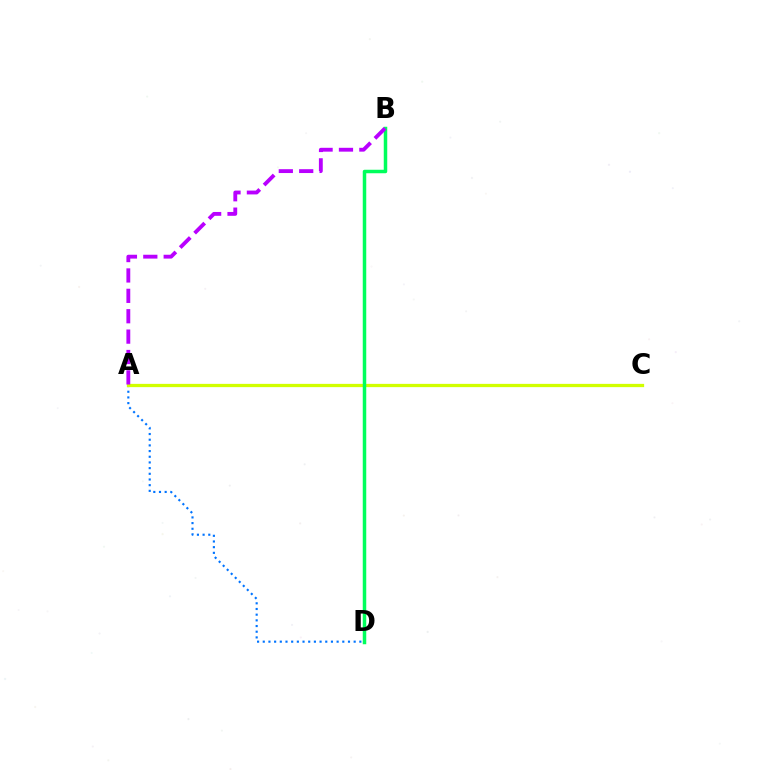{('A', 'C'): [{'color': '#ff0000', 'line_style': 'dotted', 'thickness': 2.12}, {'color': '#d1ff00', 'line_style': 'solid', 'thickness': 2.35}], ('A', 'D'): [{'color': '#0074ff', 'line_style': 'dotted', 'thickness': 1.54}], ('B', 'D'): [{'color': '#00ff5c', 'line_style': 'solid', 'thickness': 2.51}], ('A', 'B'): [{'color': '#b900ff', 'line_style': 'dashed', 'thickness': 2.77}]}